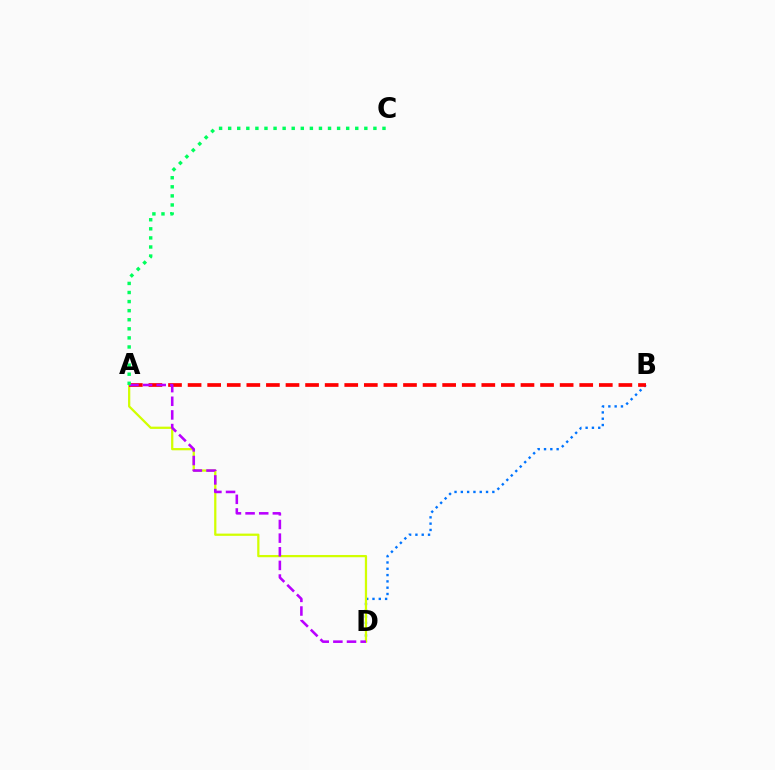{('B', 'D'): [{'color': '#0074ff', 'line_style': 'dotted', 'thickness': 1.71}], ('A', 'D'): [{'color': '#d1ff00', 'line_style': 'solid', 'thickness': 1.62}, {'color': '#b900ff', 'line_style': 'dashed', 'thickness': 1.85}], ('A', 'B'): [{'color': '#ff0000', 'line_style': 'dashed', 'thickness': 2.66}], ('A', 'C'): [{'color': '#00ff5c', 'line_style': 'dotted', 'thickness': 2.47}]}